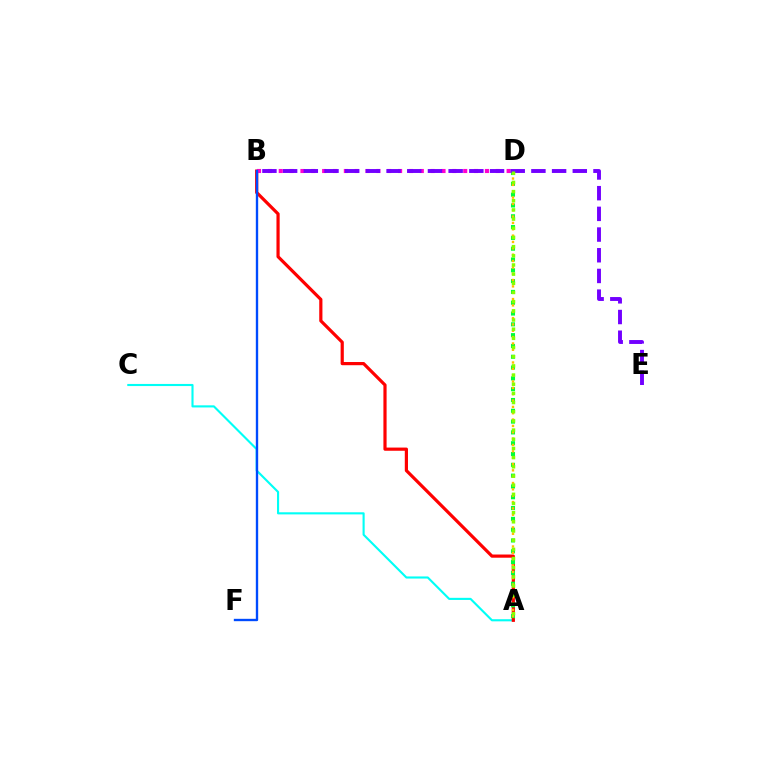{('A', 'C'): [{'color': '#00fff6', 'line_style': 'solid', 'thickness': 1.52}], ('A', 'B'): [{'color': '#ff0000', 'line_style': 'solid', 'thickness': 2.3}], ('A', 'D'): [{'color': '#00ff39', 'line_style': 'dotted', 'thickness': 2.94}, {'color': '#ffbd00', 'line_style': 'dotted', 'thickness': 1.72}, {'color': '#84ff00', 'line_style': 'dotted', 'thickness': 2.49}], ('B', 'D'): [{'color': '#ff00cf', 'line_style': 'dotted', 'thickness': 2.95}], ('B', 'F'): [{'color': '#004bff', 'line_style': 'solid', 'thickness': 1.7}], ('B', 'E'): [{'color': '#7200ff', 'line_style': 'dashed', 'thickness': 2.81}]}